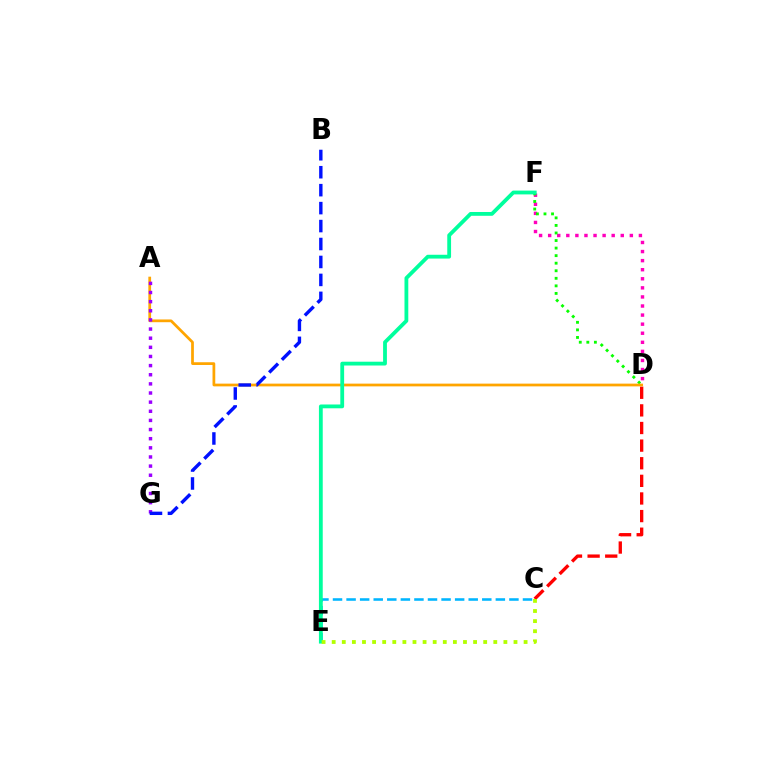{('C', 'D'): [{'color': '#ff0000', 'line_style': 'dashed', 'thickness': 2.39}], ('D', 'F'): [{'color': '#ff00bd', 'line_style': 'dotted', 'thickness': 2.47}, {'color': '#08ff00', 'line_style': 'dotted', 'thickness': 2.05}], ('A', 'D'): [{'color': '#ffa500', 'line_style': 'solid', 'thickness': 1.97}], ('C', 'E'): [{'color': '#00b5ff', 'line_style': 'dashed', 'thickness': 1.84}, {'color': '#b3ff00', 'line_style': 'dotted', 'thickness': 2.74}], ('A', 'G'): [{'color': '#9b00ff', 'line_style': 'dotted', 'thickness': 2.48}], ('E', 'F'): [{'color': '#00ff9d', 'line_style': 'solid', 'thickness': 2.74}], ('B', 'G'): [{'color': '#0010ff', 'line_style': 'dashed', 'thickness': 2.44}]}